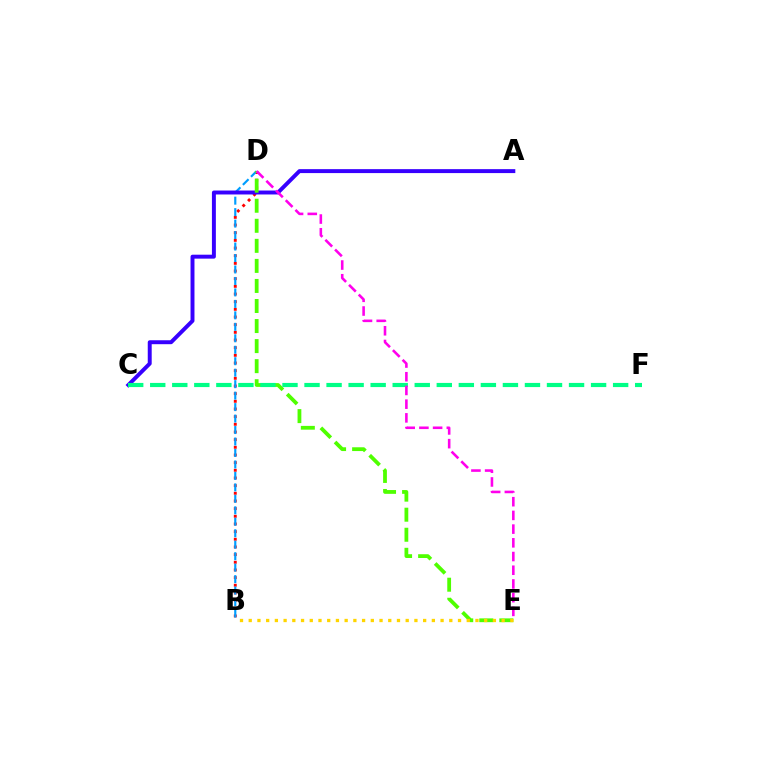{('B', 'D'): [{'color': '#ff0000', 'line_style': 'dotted', 'thickness': 2.08}, {'color': '#009eff', 'line_style': 'dashed', 'thickness': 1.56}], ('A', 'C'): [{'color': '#3700ff', 'line_style': 'solid', 'thickness': 2.84}], ('D', 'E'): [{'color': '#4fff00', 'line_style': 'dashed', 'thickness': 2.72}, {'color': '#ff00ed', 'line_style': 'dashed', 'thickness': 1.86}], ('B', 'E'): [{'color': '#ffd500', 'line_style': 'dotted', 'thickness': 2.37}], ('C', 'F'): [{'color': '#00ff86', 'line_style': 'dashed', 'thickness': 2.99}]}